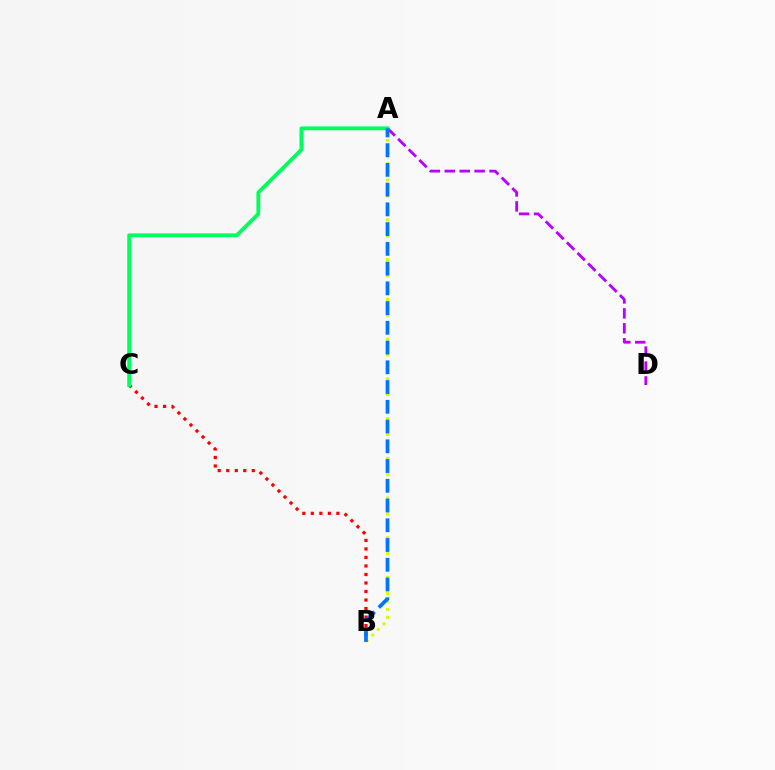{('A', 'B'): [{'color': '#d1ff00', 'line_style': 'dotted', 'thickness': 2.16}, {'color': '#0074ff', 'line_style': 'dashed', 'thickness': 2.68}], ('B', 'C'): [{'color': '#ff0000', 'line_style': 'dotted', 'thickness': 2.31}], ('A', 'D'): [{'color': '#b900ff', 'line_style': 'dashed', 'thickness': 2.03}], ('A', 'C'): [{'color': '#00ff5c', 'line_style': 'solid', 'thickness': 2.76}]}